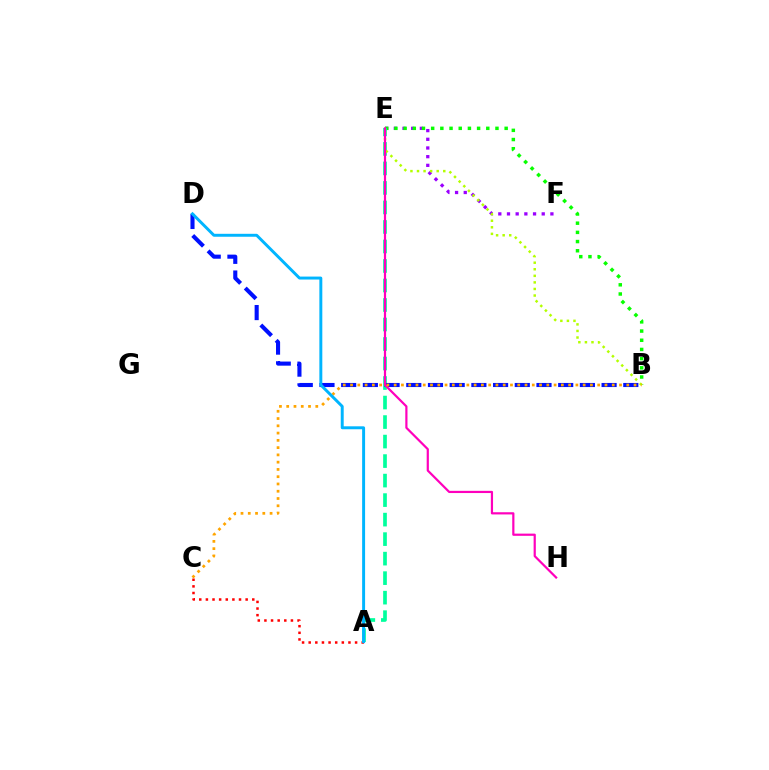{('E', 'F'): [{'color': '#9b00ff', 'line_style': 'dotted', 'thickness': 2.36}], ('B', 'E'): [{'color': '#08ff00', 'line_style': 'dotted', 'thickness': 2.5}, {'color': '#b3ff00', 'line_style': 'dotted', 'thickness': 1.78}], ('A', 'C'): [{'color': '#ff0000', 'line_style': 'dotted', 'thickness': 1.8}], ('A', 'E'): [{'color': '#00ff9d', 'line_style': 'dashed', 'thickness': 2.65}], ('B', 'D'): [{'color': '#0010ff', 'line_style': 'dashed', 'thickness': 2.95}], ('E', 'H'): [{'color': '#ff00bd', 'line_style': 'solid', 'thickness': 1.58}], ('B', 'C'): [{'color': '#ffa500', 'line_style': 'dotted', 'thickness': 1.98}], ('A', 'D'): [{'color': '#00b5ff', 'line_style': 'solid', 'thickness': 2.12}]}